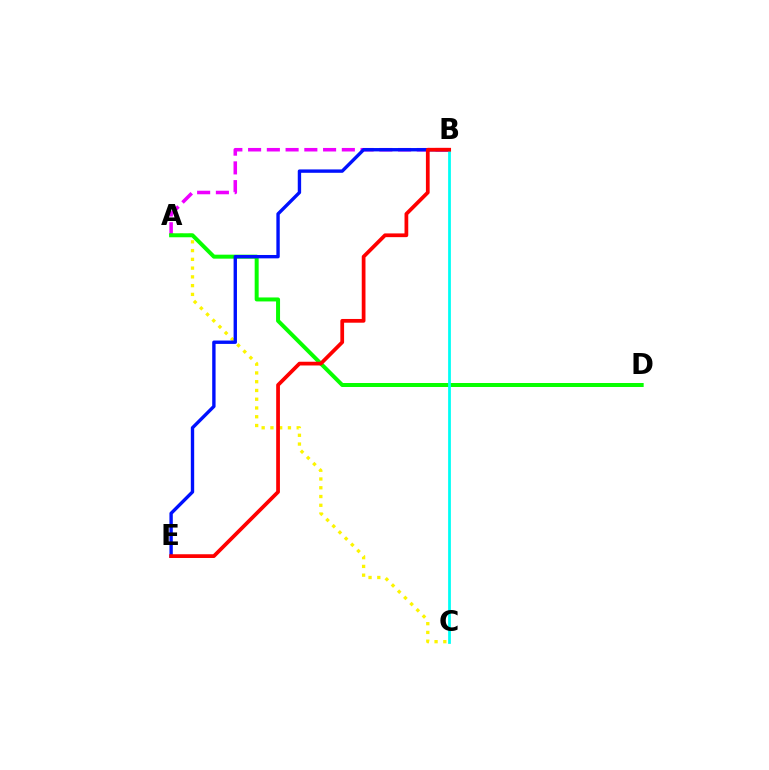{('A', 'C'): [{'color': '#fcf500', 'line_style': 'dotted', 'thickness': 2.38}], ('A', 'B'): [{'color': '#ee00ff', 'line_style': 'dashed', 'thickness': 2.55}], ('A', 'D'): [{'color': '#08ff00', 'line_style': 'solid', 'thickness': 2.87}], ('B', 'E'): [{'color': '#0010ff', 'line_style': 'solid', 'thickness': 2.43}, {'color': '#ff0000', 'line_style': 'solid', 'thickness': 2.69}], ('B', 'C'): [{'color': '#00fff6', 'line_style': 'solid', 'thickness': 1.99}]}